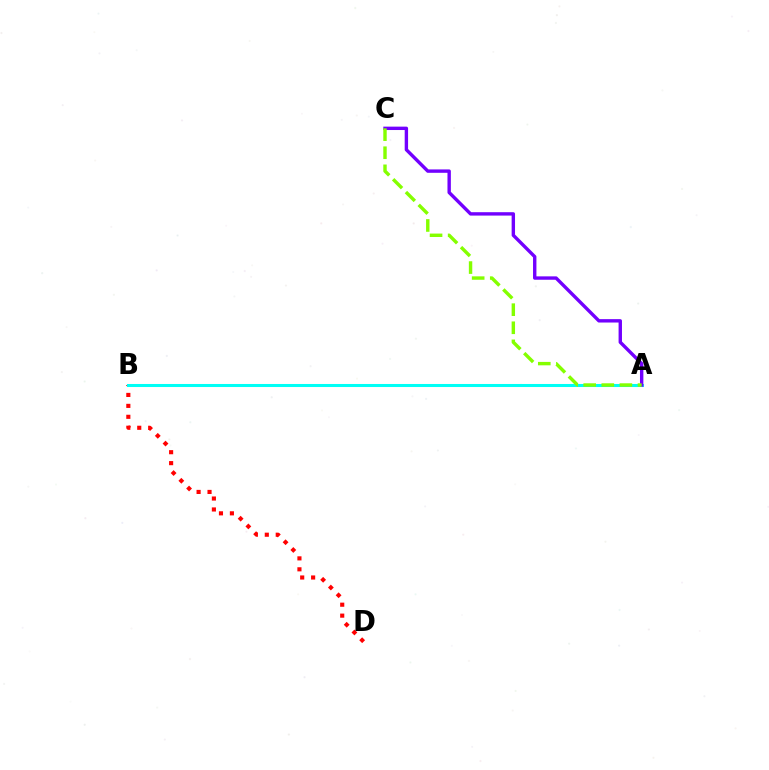{('B', 'D'): [{'color': '#ff0000', 'line_style': 'dotted', 'thickness': 2.97}], ('A', 'B'): [{'color': '#00fff6', 'line_style': 'solid', 'thickness': 2.19}], ('A', 'C'): [{'color': '#7200ff', 'line_style': 'solid', 'thickness': 2.44}, {'color': '#84ff00', 'line_style': 'dashed', 'thickness': 2.46}]}